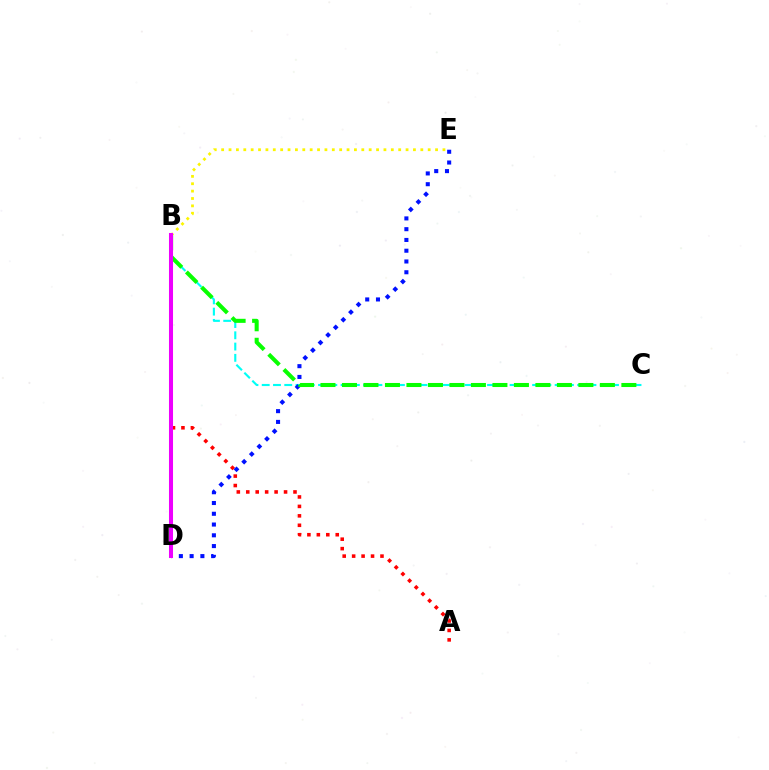{('A', 'B'): [{'color': '#ff0000', 'line_style': 'dotted', 'thickness': 2.57}], ('B', 'C'): [{'color': '#00fff6', 'line_style': 'dashed', 'thickness': 1.53}, {'color': '#08ff00', 'line_style': 'dashed', 'thickness': 2.92}], ('B', 'E'): [{'color': '#fcf500', 'line_style': 'dotted', 'thickness': 2.0}], ('D', 'E'): [{'color': '#0010ff', 'line_style': 'dotted', 'thickness': 2.93}], ('B', 'D'): [{'color': '#ee00ff', 'line_style': 'solid', 'thickness': 2.91}]}